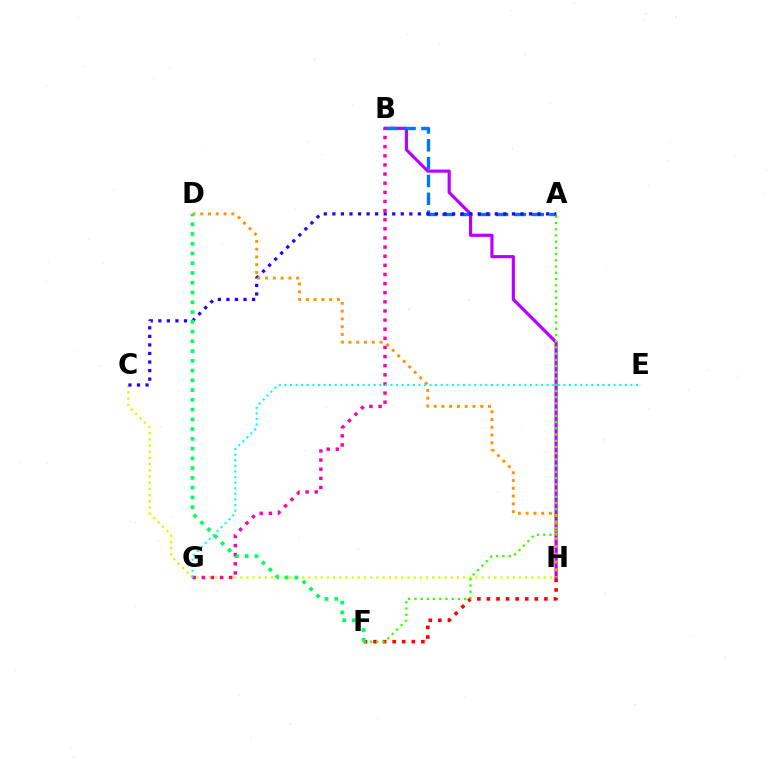{('F', 'H'): [{'color': '#ff0000', 'line_style': 'dotted', 'thickness': 2.6}], ('B', 'H'): [{'color': '#b900ff', 'line_style': 'solid', 'thickness': 2.28}], ('A', 'B'): [{'color': '#0074ff', 'line_style': 'dashed', 'thickness': 2.42}], ('C', 'H'): [{'color': '#d1ff00', 'line_style': 'dotted', 'thickness': 1.68}], ('A', 'C'): [{'color': '#2500ff', 'line_style': 'dotted', 'thickness': 2.32}], ('B', 'G'): [{'color': '#ff00ac', 'line_style': 'dotted', 'thickness': 2.48}], ('D', 'H'): [{'color': '#ff9400', 'line_style': 'dotted', 'thickness': 2.11}], ('A', 'F'): [{'color': '#3dff00', 'line_style': 'dotted', 'thickness': 1.69}], ('E', 'G'): [{'color': '#00fff6', 'line_style': 'dotted', 'thickness': 1.52}], ('D', 'F'): [{'color': '#00ff5c', 'line_style': 'dotted', 'thickness': 2.65}]}